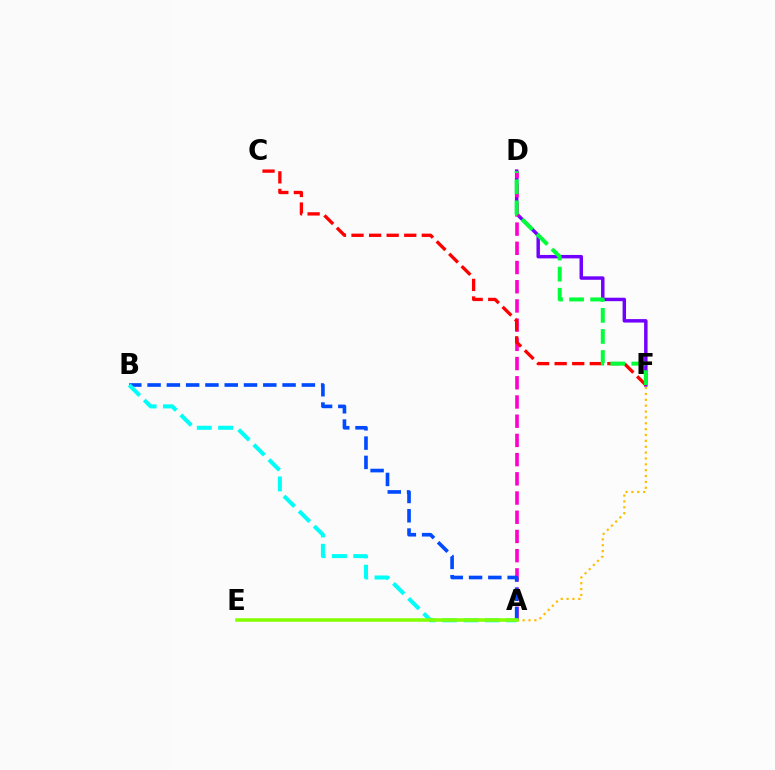{('D', 'F'): [{'color': '#7200ff', 'line_style': 'solid', 'thickness': 2.48}, {'color': '#00ff39', 'line_style': 'dashed', 'thickness': 2.86}], ('A', 'D'): [{'color': '#ff00cf', 'line_style': 'dashed', 'thickness': 2.61}], ('A', 'F'): [{'color': '#ffbd00', 'line_style': 'dotted', 'thickness': 1.59}], ('C', 'F'): [{'color': '#ff0000', 'line_style': 'dashed', 'thickness': 2.39}], ('A', 'B'): [{'color': '#004bff', 'line_style': 'dashed', 'thickness': 2.62}, {'color': '#00fff6', 'line_style': 'dashed', 'thickness': 2.9}], ('A', 'E'): [{'color': '#84ff00', 'line_style': 'solid', 'thickness': 2.55}]}